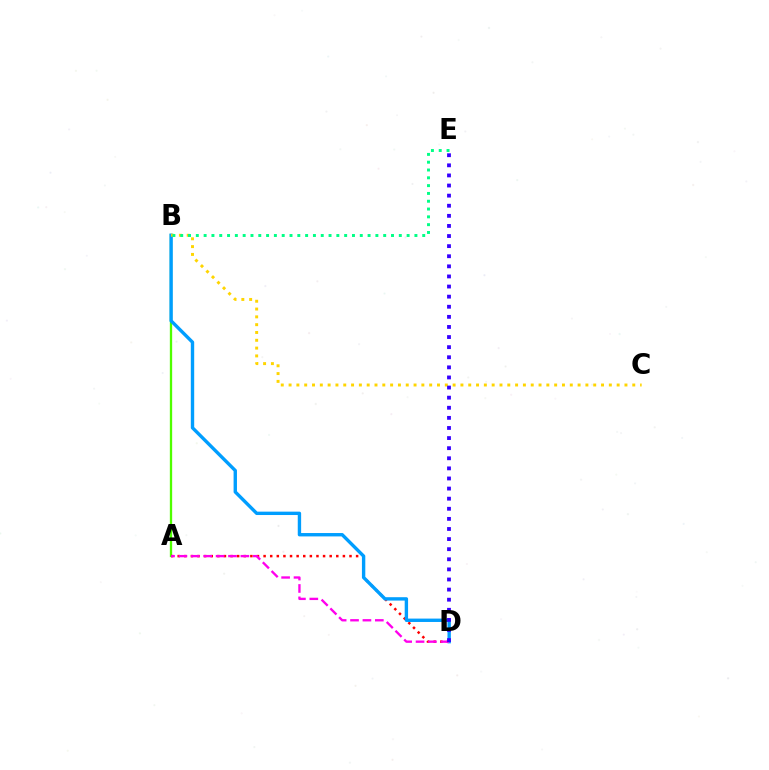{('A', 'B'): [{'color': '#4fff00', 'line_style': 'solid', 'thickness': 1.66}], ('A', 'D'): [{'color': '#ff0000', 'line_style': 'dotted', 'thickness': 1.8}, {'color': '#ff00ed', 'line_style': 'dashed', 'thickness': 1.68}], ('B', 'D'): [{'color': '#009eff', 'line_style': 'solid', 'thickness': 2.43}], ('B', 'C'): [{'color': '#ffd500', 'line_style': 'dotted', 'thickness': 2.12}], ('B', 'E'): [{'color': '#00ff86', 'line_style': 'dotted', 'thickness': 2.12}], ('D', 'E'): [{'color': '#3700ff', 'line_style': 'dotted', 'thickness': 2.74}]}